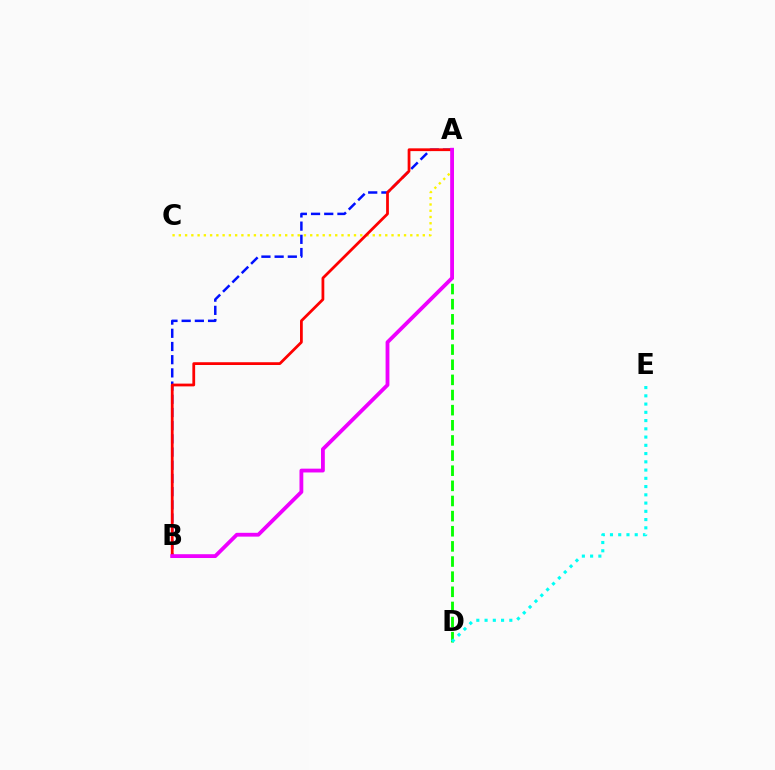{('A', 'D'): [{'color': '#08ff00', 'line_style': 'dashed', 'thickness': 2.06}], ('A', 'C'): [{'color': '#fcf500', 'line_style': 'dotted', 'thickness': 1.7}], ('A', 'B'): [{'color': '#0010ff', 'line_style': 'dashed', 'thickness': 1.79}, {'color': '#ff0000', 'line_style': 'solid', 'thickness': 1.99}, {'color': '#ee00ff', 'line_style': 'solid', 'thickness': 2.74}], ('D', 'E'): [{'color': '#00fff6', 'line_style': 'dotted', 'thickness': 2.24}]}